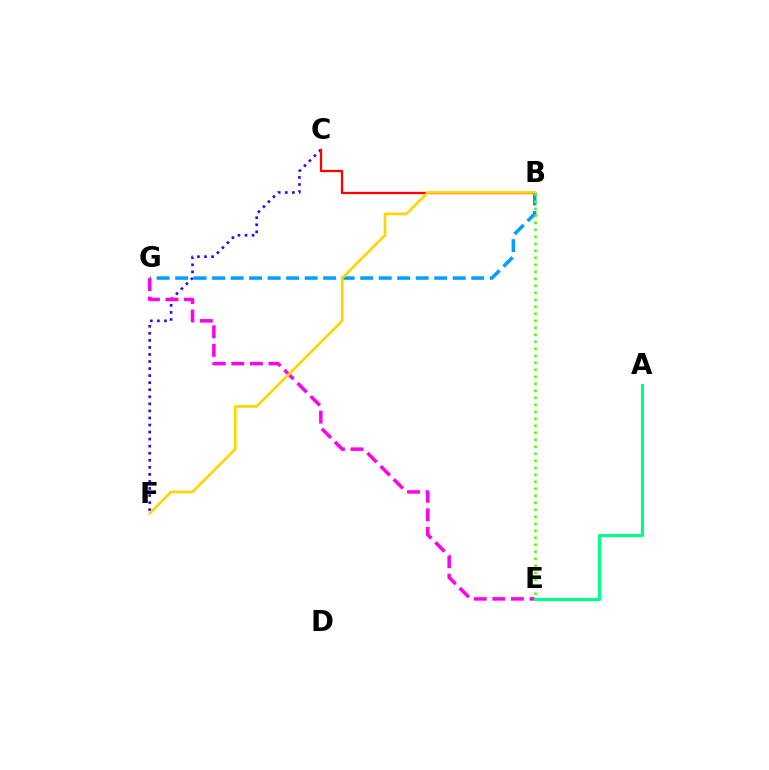{('C', 'F'): [{'color': '#3700ff', 'line_style': 'dotted', 'thickness': 1.92}], ('B', 'G'): [{'color': '#009eff', 'line_style': 'dashed', 'thickness': 2.51}], ('E', 'G'): [{'color': '#ff00ed', 'line_style': 'dashed', 'thickness': 2.52}], ('B', 'C'): [{'color': '#ff0000', 'line_style': 'solid', 'thickness': 1.65}], ('B', 'F'): [{'color': '#ffd500', 'line_style': 'solid', 'thickness': 1.92}], ('A', 'E'): [{'color': '#00ff86', 'line_style': 'solid', 'thickness': 2.27}], ('B', 'E'): [{'color': '#4fff00', 'line_style': 'dotted', 'thickness': 1.9}]}